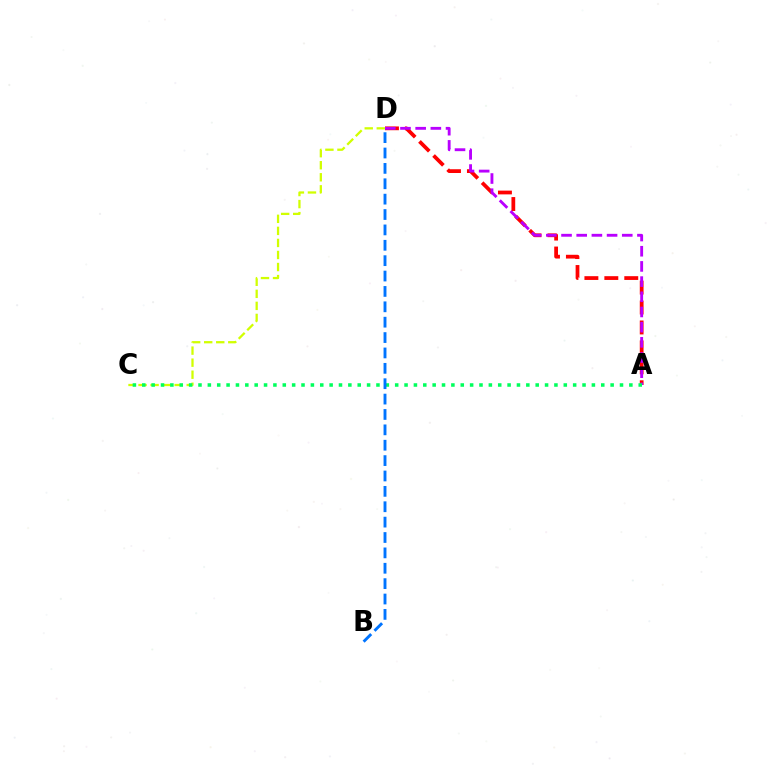{('C', 'D'): [{'color': '#d1ff00', 'line_style': 'dashed', 'thickness': 1.64}], ('A', 'D'): [{'color': '#ff0000', 'line_style': 'dashed', 'thickness': 2.71}, {'color': '#b900ff', 'line_style': 'dashed', 'thickness': 2.06}], ('A', 'C'): [{'color': '#00ff5c', 'line_style': 'dotted', 'thickness': 2.54}], ('B', 'D'): [{'color': '#0074ff', 'line_style': 'dashed', 'thickness': 2.09}]}